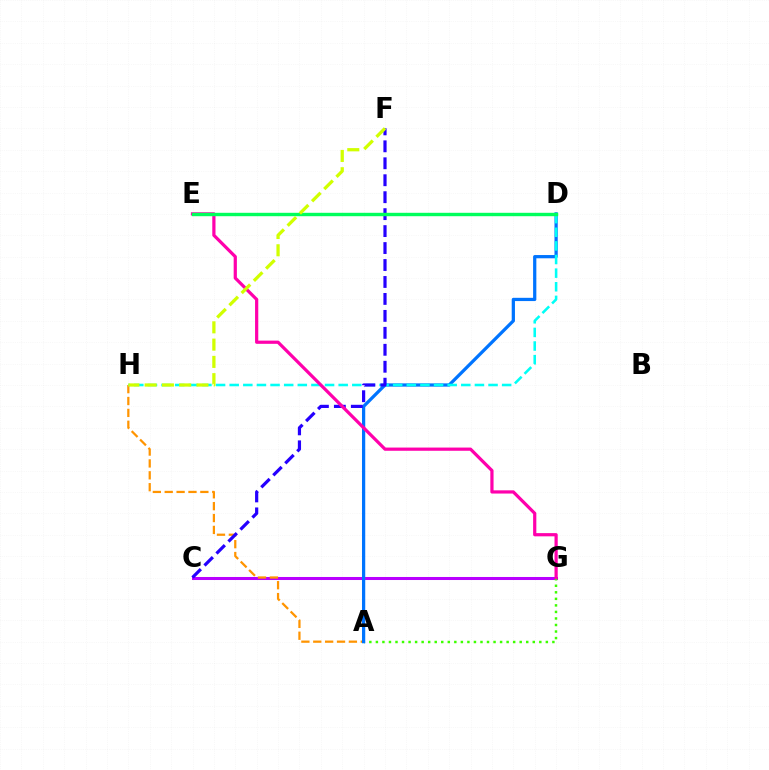{('C', 'G'): [{'color': '#b900ff', 'line_style': 'solid', 'thickness': 2.19}], ('A', 'H'): [{'color': '#ff9400', 'line_style': 'dashed', 'thickness': 1.61}], ('A', 'G'): [{'color': '#3dff00', 'line_style': 'dotted', 'thickness': 1.78}], ('A', 'D'): [{'color': '#0074ff', 'line_style': 'solid', 'thickness': 2.34}], ('D', 'H'): [{'color': '#00fff6', 'line_style': 'dashed', 'thickness': 1.85}], ('C', 'F'): [{'color': '#2500ff', 'line_style': 'dashed', 'thickness': 2.3}], ('D', 'E'): [{'color': '#ff0000', 'line_style': 'dotted', 'thickness': 1.81}, {'color': '#00ff5c', 'line_style': 'solid', 'thickness': 2.45}], ('E', 'G'): [{'color': '#ff00ac', 'line_style': 'solid', 'thickness': 2.31}], ('F', 'H'): [{'color': '#d1ff00', 'line_style': 'dashed', 'thickness': 2.35}]}